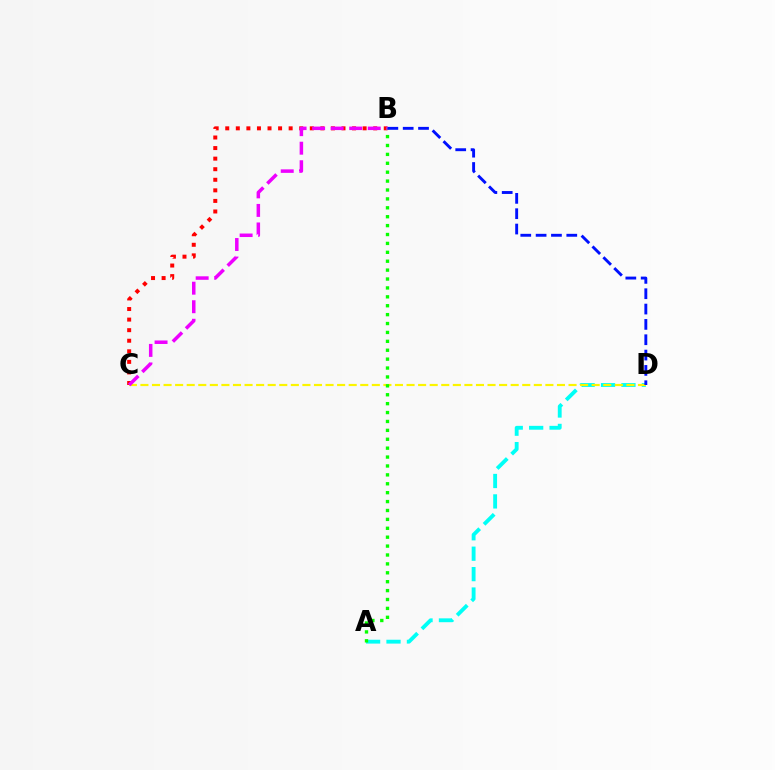{('A', 'D'): [{'color': '#00fff6', 'line_style': 'dashed', 'thickness': 2.77}], ('C', 'D'): [{'color': '#fcf500', 'line_style': 'dashed', 'thickness': 1.57}], ('B', 'C'): [{'color': '#ff0000', 'line_style': 'dotted', 'thickness': 2.87}, {'color': '#ee00ff', 'line_style': 'dashed', 'thickness': 2.52}], ('A', 'B'): [{'color': '#08ff00', 'line_style': 'dotted', 'thickness': 2.42}], ('B', 'D'): [{'color': '#0010ff', 'line_style': 'dashed', 'thickness': 2.08}]}